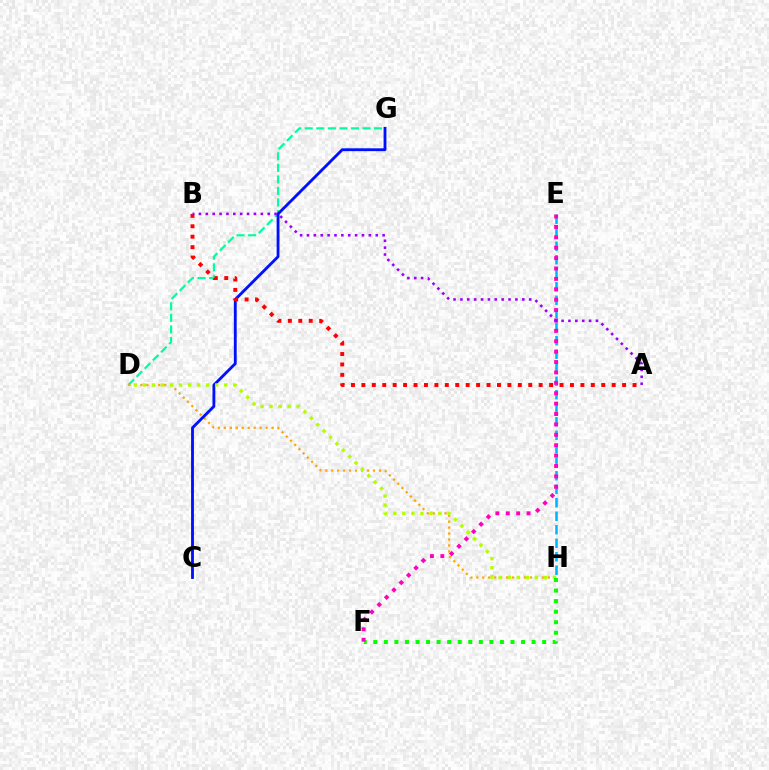{('D', 'G'): [{'color': '#00ff9d', 'line_style': 'dashed', 'thickness': 1.57}], ('E', 'H'): [{'color': '#00b5ff', 'line_style': 'dashed', 'thickness': 1.83}], ('D', 'H'): [{'color': '#ffa500', 'line_style': 'dotted', 'thickness': 1.62}, {'color': '#b3ff00', 'line_style': 'dotted', 'thickness': 2.45}], ('C', 'G'): [{'color': '#0010ff', 'line_style': 'solid', 'thickness': 2.05}], ('F', 'H'): [{'color': '#08ff00', 'line_style': 'dotted', 'thickness': 2.87}], ('A', 'B'): [{'color': '#ff0000', 'line_style': 'dotted', 'thickness': 2.83}, {'color': '#9b00ff', 'line_style': 'dotted', 'thickness': 1.87}], ('E', 'F'): [{'color': '#ff00bd', 'line_style': 'dotted', 'thickness': 2.82}]}